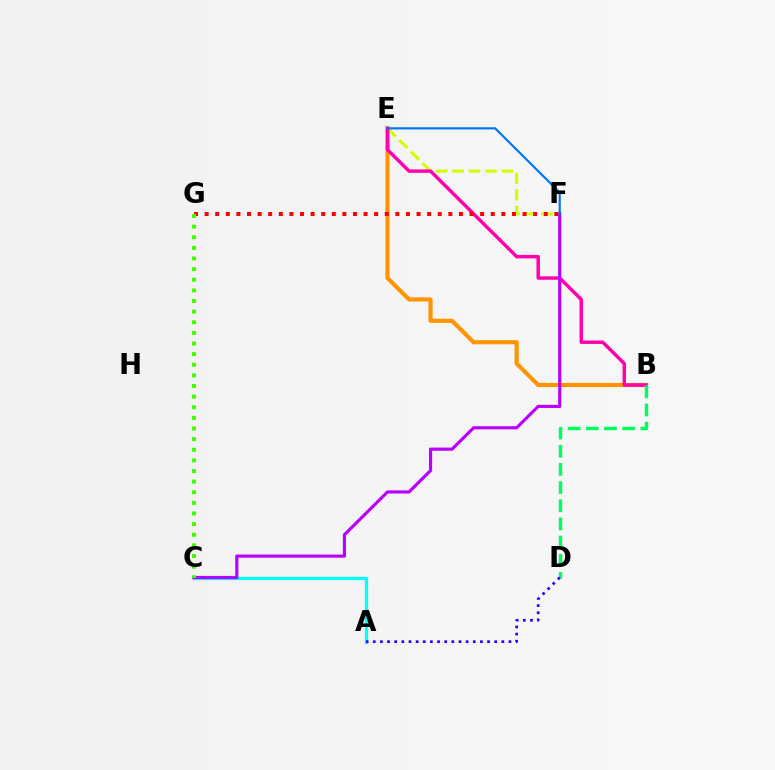{('E', 'F'): [{'color': '#d1ff00', 'line_style': 'dashed', 'thickness': 2.24}, {'color': '#0074ff', 'line_style': 'solid', 'thickness': 1.56}], ('A', 'C'): [{'color': '#00fff6', 'line_style': 'solid', 'thickness': 2.35}], ('B', 'E'): [{'color': '#ff9400', 'line_style': 'solid', 'thickness': 2.98}, {'color': '#ff00ac', 'line_style': 'solid', 'thickness': 2.48}], ('C', 'F'): [{'color': '#b900ff', 'line_style': 'solid', 'thickness': 2.27}], ('B', 'D'): [{'color': '#00ff5c', 'line_style': 'dashed', 'thickness': 2.47}], ('F', 'G'): [{'color': '#ff0000', 'line_style': 'dotted', 'thickness': 2.88}], ('C', 'G'): [{'color': '#3dff00', 'line_style': 'dotted', 'thickness': 2.89}], ('A', 'D'): [{'color': '#2500ff', 'line_style': 'dotted', 'thickness': 1.94}]}